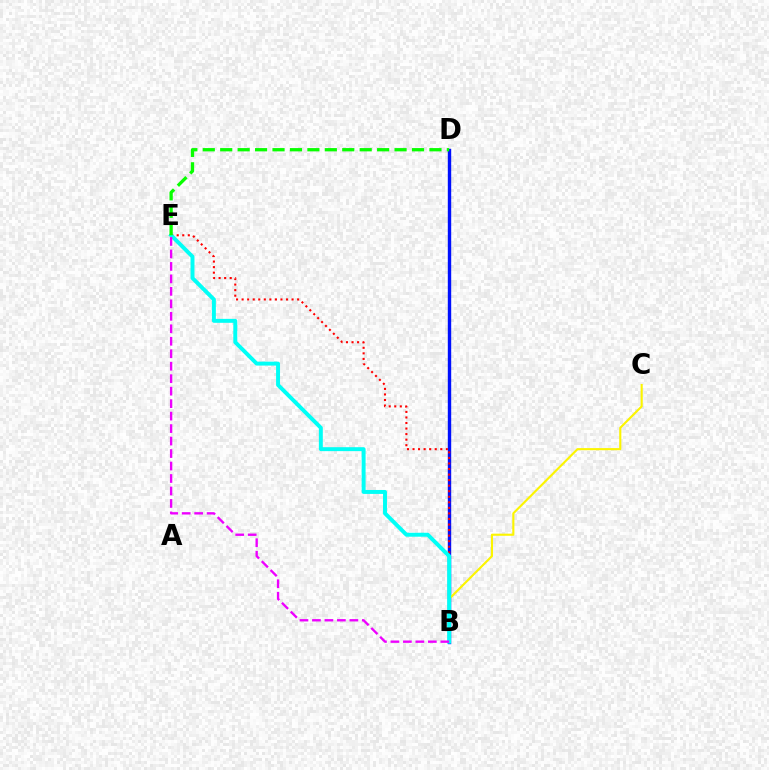{('B', 'D'): [{'color': '#0010ff', 'line_style': 'solid', 'thickness': 2.45}], ('B', 'E'): [{'color': '#ff0000', 'line_style': 'dotted', 'thickness': 1.51}, {'color': '#00fff6', 'line_style': 'solid', 'thickness': 2.84}, {'color': '#ee00ff', 'line_style': 'dashed', 'thickness': 1.69}], ('B', 'C'): [{'color': '#fcf500', 'line_style': 'solid', 'thickness': 1.53}], ('D', 'E'): [{'color': '#08ff00', 'line_style': 'dashed', 'thickness': 2.37}]}